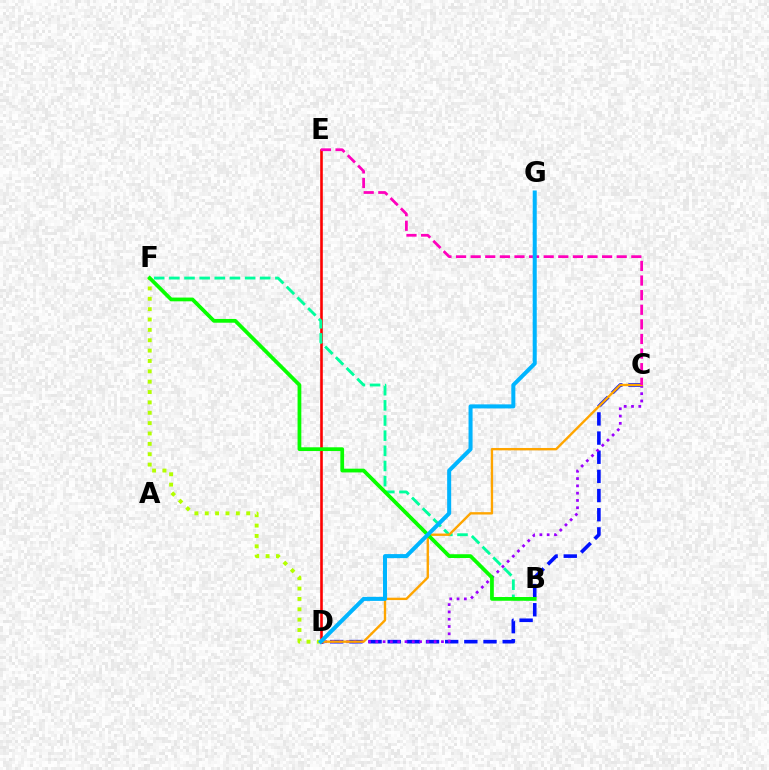{('C', 'D'): [{'color': '#0010ff', 'line_style': 'dashed', 'thickness': 2.6}, {'color': '#9b00ff', 'line_style': 'dotted', 'thickness': 1.98}, {'color': '#ffa500', 'line_style': 'solid', 'thickness': 1.7}], ('D', 'E'): [{'color': '#ff0000', 'line_style': 'solid', 'thickness': 1.88}], ('B', 'F'): [{'color': '#00ff9d', 'line_style': 'dashed', 'thickness': 2.06}, {'color': '#08ff00', 'line_style': 'solid', 'thickness': 2.7}], ('D', 'F'): [{'color': '#b3ff00', 'line_style': 'dotted', 'thickness': 2.82}], ('C', 'E'): [{'color': '#ff00bd', 'line_style': 'dashed', 'thickness': 1.98}], ('D', 'G'): [{'color': '#00b5ff', 'line_style': 'solid', 'thickness': 2.9}]}